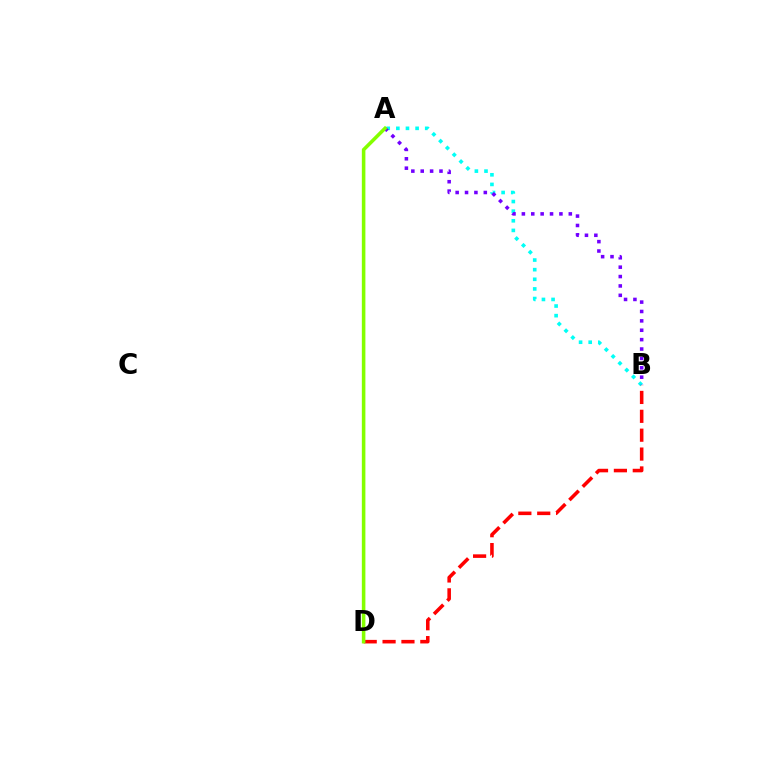{('A', 'B'): [{'color': '#00fff6', 'line_style': 'dotted', 'thickness': 2.62}, {'color': '#7200ff', 'line_style': 'dotted', 'thickness': 2.55}], ('B', 'D'): [{'color': '#ff0000', 'line_style': 'dashed', 'thickness': 2.56}], ('A', 'D'): [{'color': '#84ff00', 'line_style': 'solid', 'thickness': 2.56}]}